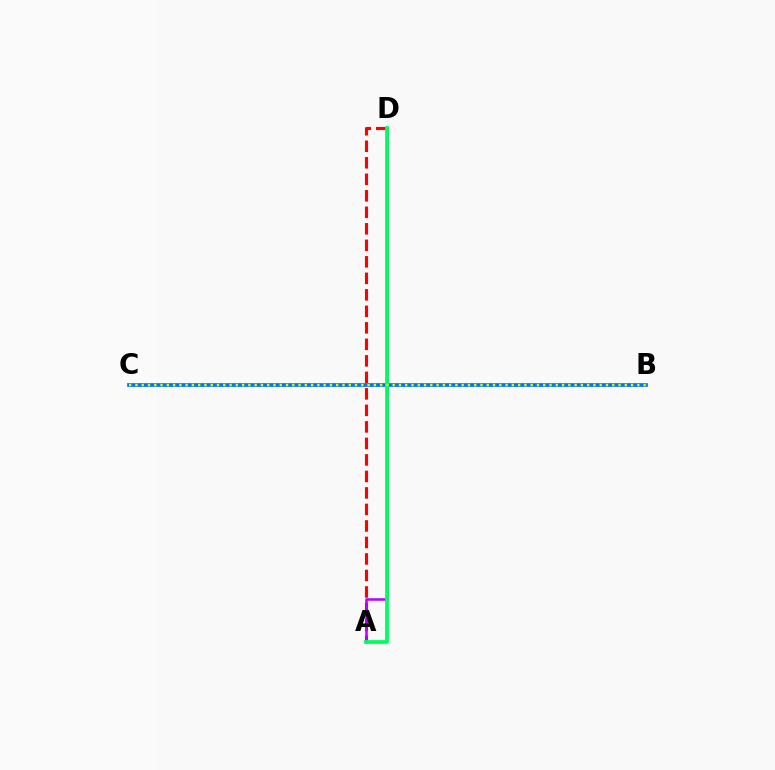{('A', 'D'): [{'color': '#ff0000', 'line_style': 'dashed', 'thickness': 2.24}, {'color': '#b900ff', 'line_style': 'solid', 'thickness': 1.83}, {'color': '#00ff5c', 'line_style': 'solid', 'thickness': 2.71}], ('B', 'C'): [{'color': '#0074ff', 'line_style': 'solid', 'thickness': 2.68}, {'color': '#d1ff00', 'line_style': 'dotted', 'thickness': 1.7}]}